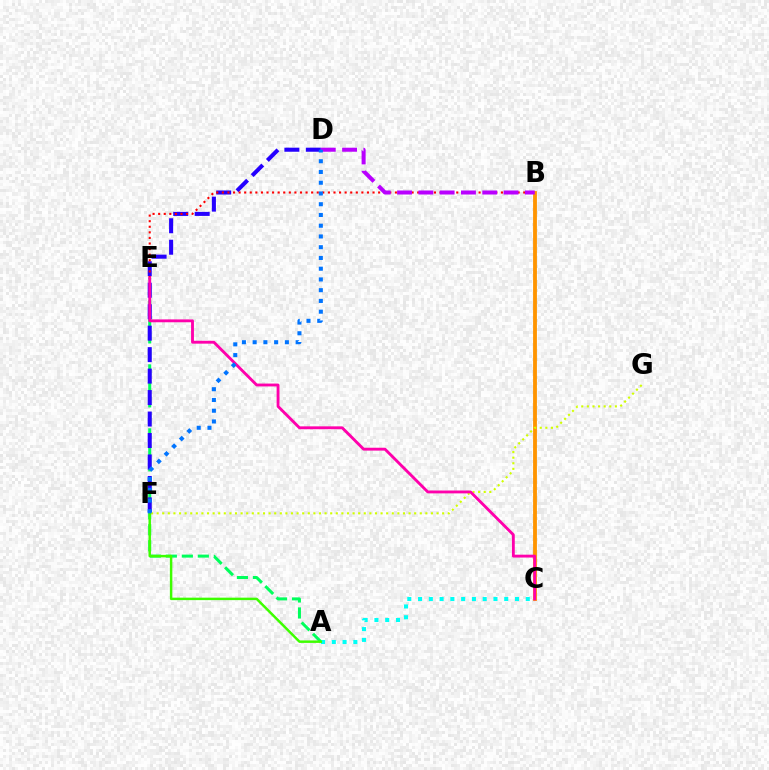{('A', 'E'): [{'color': '#00ff5c', 'line_style': 'dashed', 'thickness': 2.17}], ('A', 'C'): [{'color': '#00fff6', 'line_style': 'dotted', 'thickness': 2.93}], ('A', 'F'): [{'color': '#3dff00', 'line_style': 'solid', 'thickness': 1.77}], ('D', 'F'): [{'color': '#2500ff', 'line_style': 'dashed', 'thickness': 2.92}, {'color': '#0074ff', 'line_style': 'dotted', 'thickness': 2.92}], ('B', 'C'): [{'color': '#ff9400', 'line_style': 'solid', 'thickness': 2.76}], ('B', 'E'): [{'color': '#ff0000', 'line_style': 'dotted', 'thickness': 1.52}], ('B', 'D'): [{'color': '#b900ff', 'line_style': 'dashed', 'thickness': 2.89}], ('F', 'G'): [{'color': '#d1ff00', 'line_style': 'dotted', 'thickness': 1.52}], ('C', 'E'): [{'color': '#ff00ac', 'line_style': 'solid', 'thickness': 2.06}]}